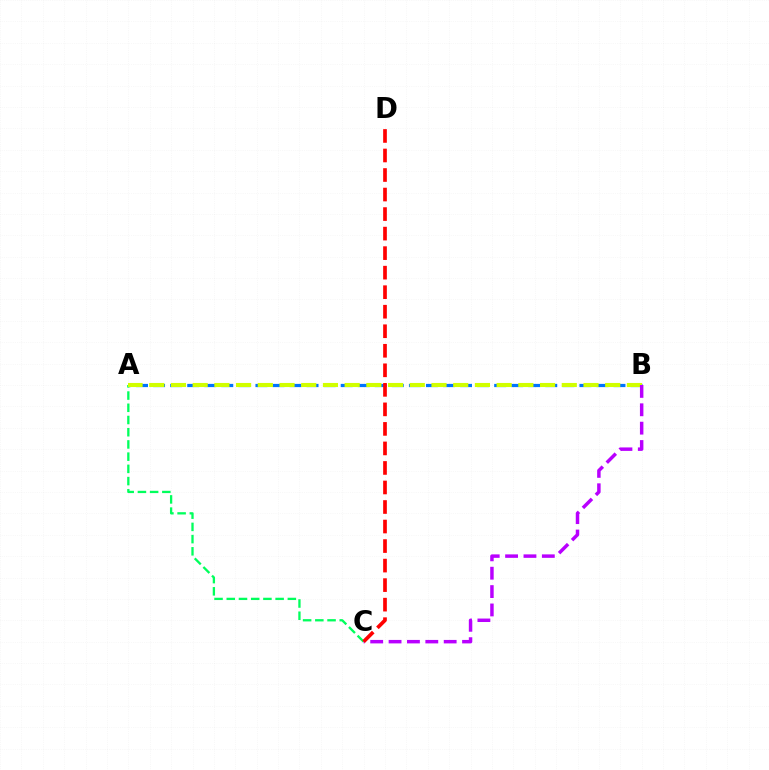{('A', 'C'): [{'color': '#00ff5c', 'line_style': 'dashed', 'thickness': 1.66}], ('A', 'B'): [{'color': '#0074ff', 'line_style': 'dashed', 'thickness': 2.32}, {'color': '#d1ff00', 'line_style': 'dashed', 'thickness': 2.95}], ('B', 'C'): [{'color': '#b900ff', 'line_style': 'dashed', 'thickness': 2.5}], ('C', 'D'): [{'color': '#ff0000', 'line_style': 'dashed', 'thickness': 2.65}]}